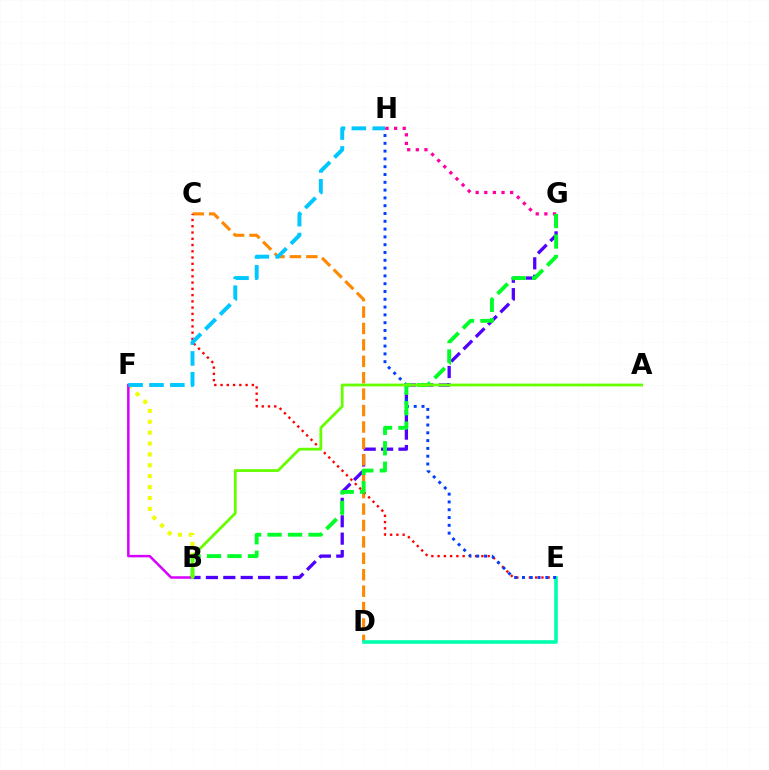{('B', 'G'): [{'color': '#4f00ff', 'line_style': 'dashed', 'thickness': 2.36}, {'color': '#00ff27', 'line_style': 'dashed', 'thickness': 2.78}], ('B', 'F'): [{'color': '#eeff00', 'line_style': 'dotted', 'thickness': 2.96}, {'color': '#d600ff', 'line_style': 'solid', 'thickness': 1.8}], ('C', 'D'): [{'color': '#ff8800', 'line_style': 'dashed', 'thickness': 2.23}], ('C', 'E'): [{'color': '#ff0000', 'line_style': 'dotted', 'thickness': 1.7}], ('D', 'E'): [{'color': '#00ffaf', 'line_style': 'solid', 'thickness': 2.6}], ('E', 'H'): [{'color': '#003fff', 'line_style': 'dotted', 'thickness': 2.12}], ('F', 'H'): [{'color': '#00c7ff', 'line_style': 'dashed', 'thickness': 2.83}], ('G', 'H'): [{'color': '#ff00a0', 'line_style': 'dotted', 'thickness': 2.34}], ('A', 'B'): [{'color': '#66ff00', 'line_style': 'solid', 'thickness': 2.0}]}